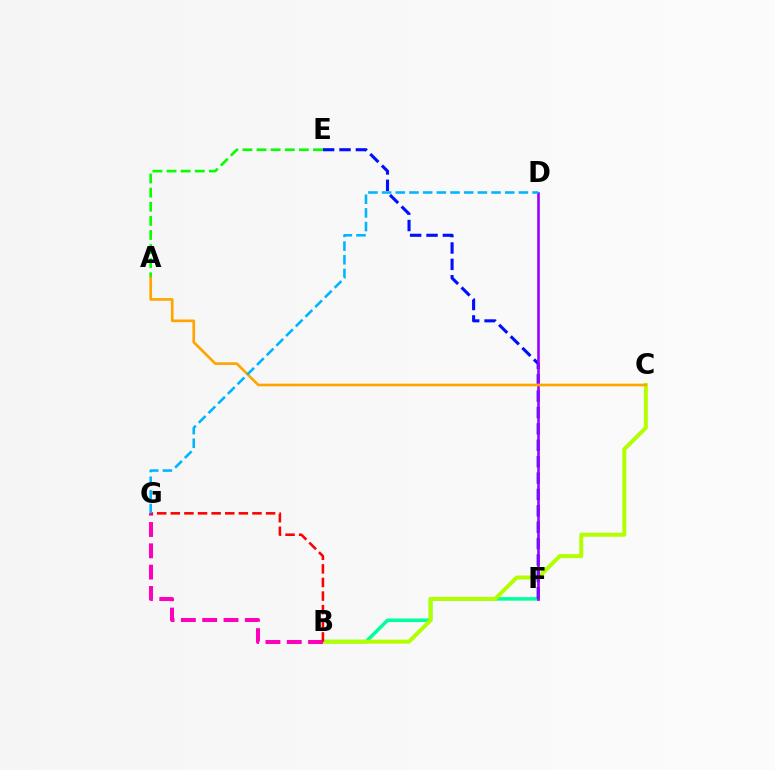{('B', 'F'): [{'color': '#00ff9d', 'line_style': 'solid', 'thickness': 2.55}], ('B', 'C'): [{'color': '#b3ff00', 'line_style': 'solid', 'thickness': 2.87}], ('E', 'F'): [{'color': '#0010ff', 'line_style': 'dashed', 'thickness': 2.23}], ('A', 'E'): [{'color': '#08ff00', 'line_style': 'dashed', 'thickness': 1.92}], ('B', 'G'): [{'color': '#ff00bd', 'line_style': 'dashed', 'thickness': 2.9}, {'color': '#ff0000', 'line_style': 'dashed', 'thickness': 1.85}], ('D', 'F'): [{'color': '#9b00ff', 'line_style': 'solid', 'thickness': 1.87}], ('A', 'C'): [{'color': '#ffa500', 'line_style': 'solid', 'thickness': 1.92}], ('D', 'G'): [{'color': '#00b5ff', 'line_style': 'dashed', 'thickness': 1.86}]}